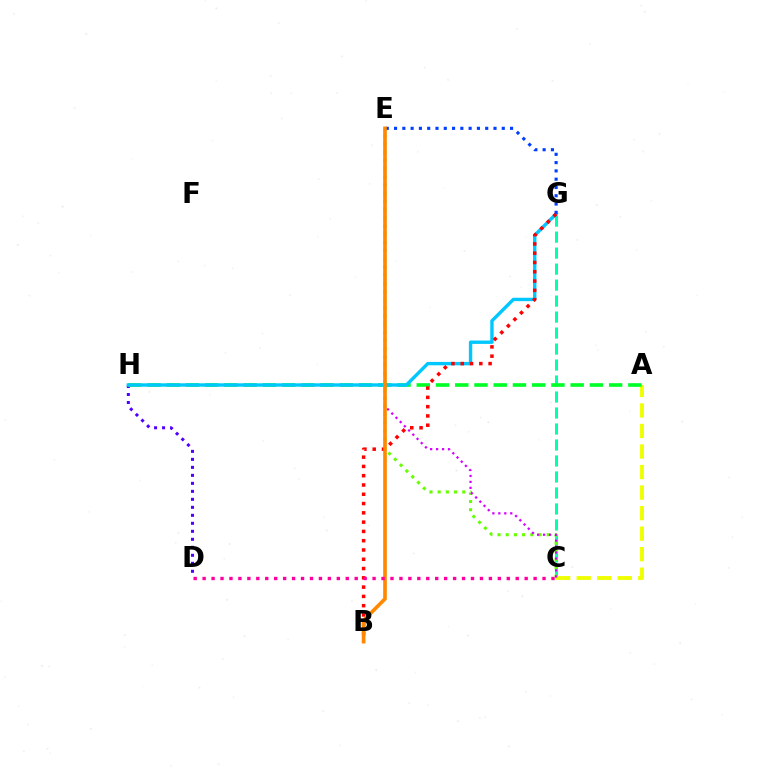{('D', 'H'): [{'color': '#4f00ff', 'line_style': 'dotted', 'thickness': 2.17}], ('C', 'G'): [{'color': '#00ffaf', 'line_style': 'dashed', 'thickness': 2.17}], ('A', 'C'): [{'color': '#eeff00', 'line_style': 'dashed', 'thickness': 2.79}], ('C', 'E'): [{'color': '#66ff00', 'line_style': 'dotted', 'thickness': 2.23}, {'color': '#d600ff', 'line_style': 'dotted', 'thickness': 1.62}], ('A', 'H'): [{'color': '#00ff27', 'line_style': 'dashed', 'thickness': 2.61}], ('G', 'H'): [{'color': '#00c7ff', 'line_style': 'solid', 'thickness': 2.43}], ('B', 'G'): [{'color': '#ff0000', 'line_style': 'dotted', 'thickness': 2.52}], ('E', 'G'): [{'color': '#003fff', 'line_style': 'dotted', 'thickness': 2.25}], ('B', 'E'): [{'color': '#ff8800', 'line_style': 'solid', 'thickness': 2.61}], ('C', 'D'): [{'color': '#ff00a0', 'line_style': 'dotted', 'thickness': 2.43}]}